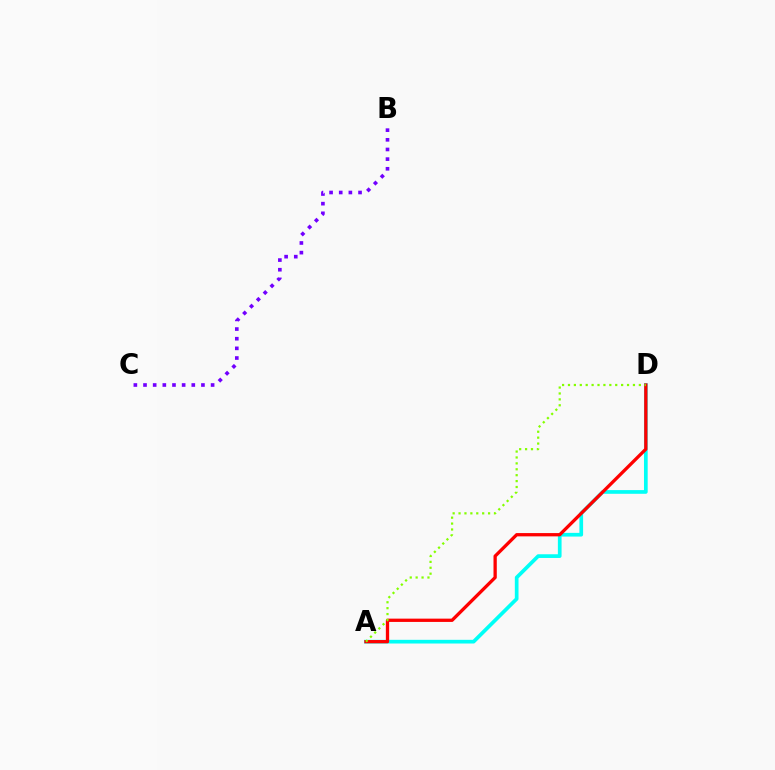{('A', 'D'): [{'color': '#00fff6', 'line_style': 'solid', 'thickness': 2.66}, {'color': '#ff0000', 'line_style': 'solid', 'thickness': 2.37}, {'color': '#84ff00', 'line_style': 'dotted', 'thickness': 1.6}], ('B', 'C'): [{'color': '#7200ff', 'line_style': 'dotted', 'thickness': 2.62}]}